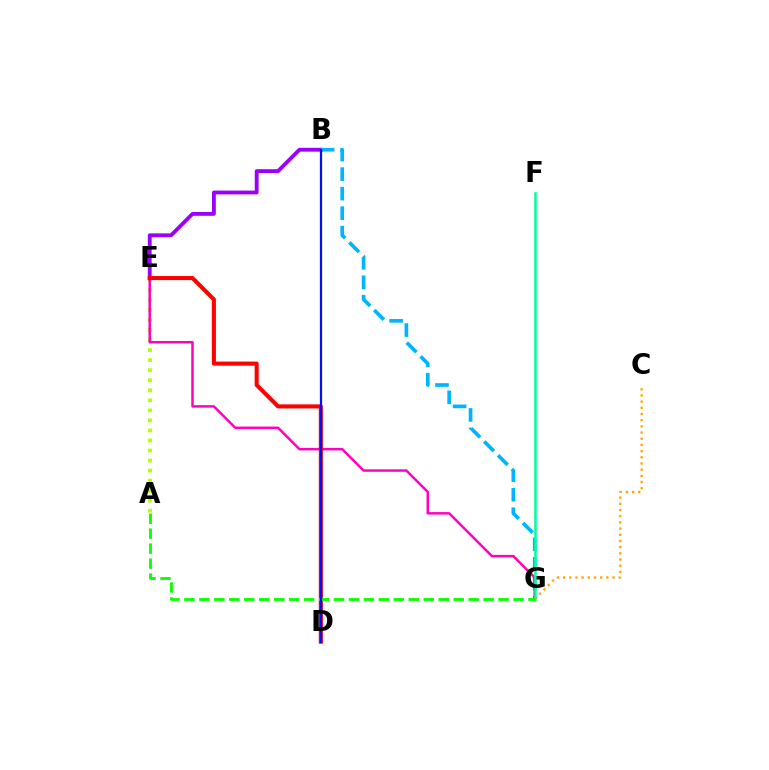{('B', 'E'): [{'color': '#9b00ff', 'line_style': 'solid', 'thickness': 2.76}], ('B', 'G'): [{'color': '#00b5ff', 'line_style': 'dashed', 'thickness': 2.65}], ('A', 'E'): [{'color': '#b3ff00', 'line_style': 'dotted', 'thickness': 2.73}], ('E', 'G'): [{'color': '#ff00bd', 'line_style': 'solid', 'thickness': 1.78}], ('F', 'G'): [{'color': '#00ff9d', 'line_style': 'solid', 'thickness': 1.81}], ('C', 'G'): [{'color': '#ffa500', 'line_style': 'dotted', 'thickness': 1.68}], ('D', 'E'): [{'color': '#ff0000', 'line_style': 'solid', 'thickness': 2.93}], ('A', 'G'): [{'color': '#08ff00', 'line_style': 'dashed', 'thickness': 2.03}], ('B', 'D'): [{'color': '#0010ff', 'line_style': 'solid', 'thickness': 1.62}]}